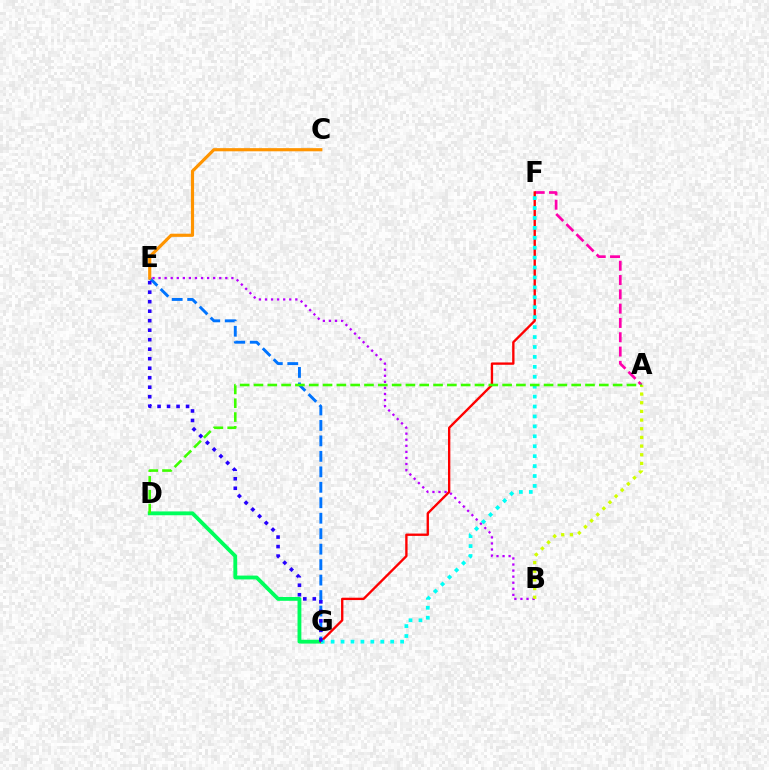{('E', 'G'): [{'color': '#0074ff', 'line_style': 'dashed', 'thickness': 2.1}, {'color': '#2500ff', 'line_style': 'dotted', 'thickness': 2.58}], ('D', 'G'): [{'color': '#00ff5c', 'line_style': 'solid', 'thickness': 2.76}], ('B', 'E'): [{'color': '#b900ff', 'line_style': 'dotted', 'thickness': 1.65}], ('A', 'F'): [{'color': '#ff00ac', 'line_style': 'dashed', 'thickness': 1.94}], ('F', 'G'): [{'color': '#ff0000', 'line_style': 'solid', 'thickness': 1.7}, {'color': '#00fff6', 'line_style': 'dotted', 'thickness': 2.7}], ('A', 'B'): [{'color': '#d1ff00', 'line_style': 'dotted', 'thickness': 2.35}], ('C', 'E'): [{'color': '#ff9400', 'line_style': 'solid', 'thickness': 2.27}], ('A', 'D'): [{'color': '#3dff00', 'line_style': 'dashed', 'thickness': 1.88}]}